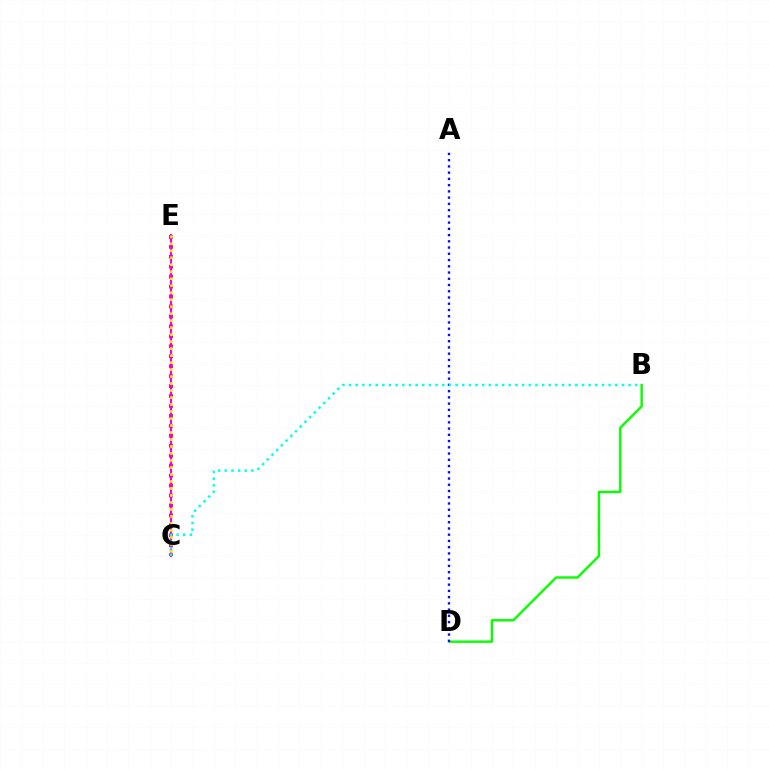{('B', 'D'): [{'color': '#08ff00', 'line_style': 'solid', 'thickness': 1.73}], ('C', 'E'): [{'color': '#ff0000', 'line_style': 'dotted', 'thickness': 2.7}, {'color': '#ee00ff', 'line_style': 'solid', 'thickness': 1.55}, {'color': '#fcf500', 'line_style': 'dotted', 'thickness': 1.9}], ('A', 'D'): [{'color': '#0010ff', 'line_style': 'dotted', 'thickness': 1.7}], ('B', 'C'): [{'color': '#00fff6', 'line_style': 'dotted', 'thickness': 1.81}]}